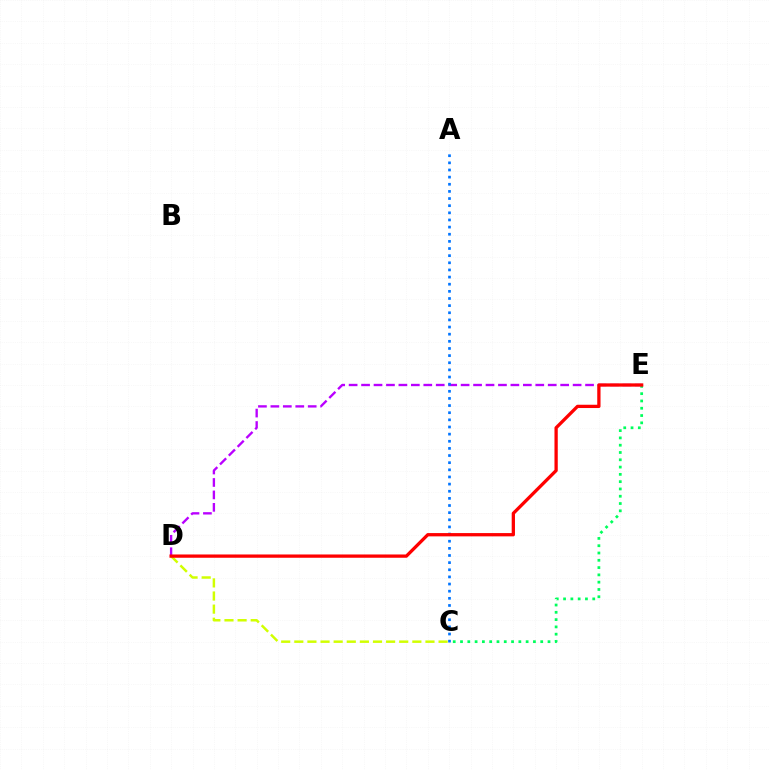{('C', 'E'): [{'color': '#00ff5c', 'line_style': 'dotted', 'thickness': 1.98}], ('D', 'E'): [{'color': '#b900ff', 'line_style': 'dashed', 'thickness': 1.69}, {'color': '#ff0000', 'line_style': 'solid', 'thickness': 2.37}], ('C', 'D'): [{'color': '#d1ff00', 'line_style': 'dashed', 'thickness': 1.78}], ('A', 'C'): [{'color': '#0074ff', 'line_style': 'dotted', 'thickness': 1.94}]}